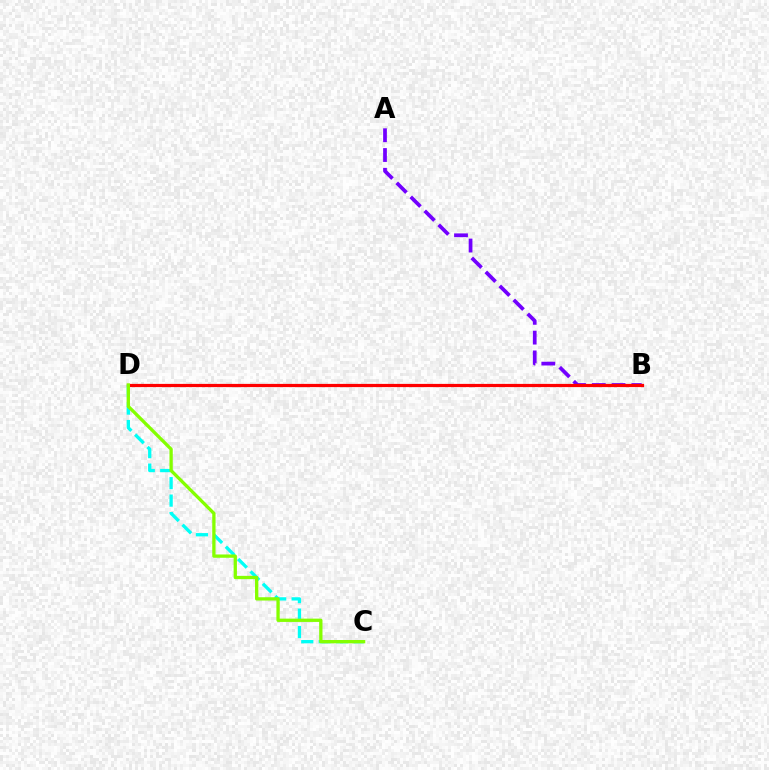{('A', 'B'): [{'color': '#7200ff', 'line_style': 'dashed', 'thickness': 2.69}], ('C', 'D'): [{'color': '#00fff6', 'line_style': 'dashed', 'thickness': 2.37}, {'color': '#84ff00', 'line_style': 'solid', 'thickness': 2.37}], ('B', 'D'): [{'color': '#ff0000', 'line_style': 'solid', 'thickness': 2.31}]}